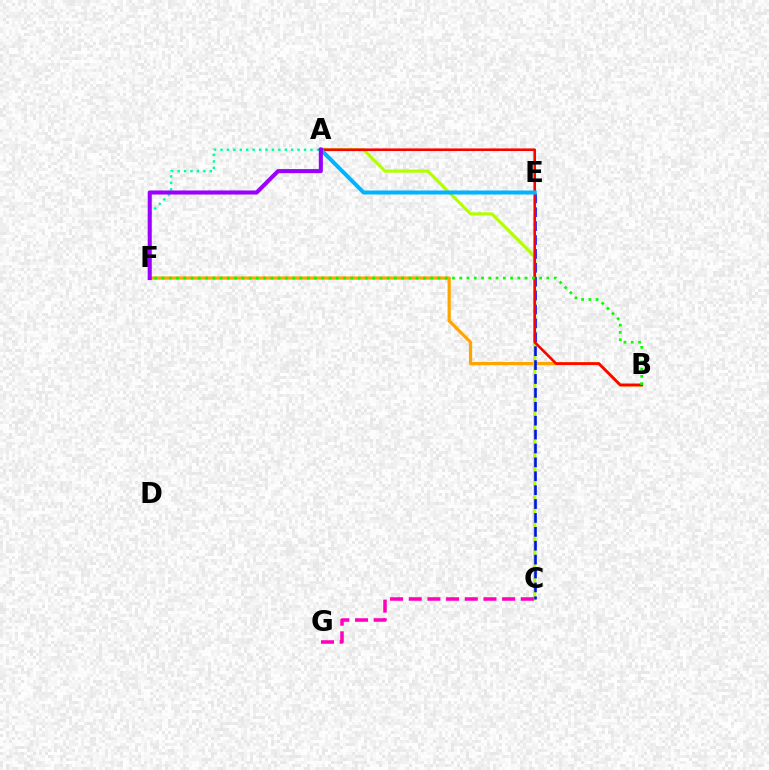{('A', 'F'): [{'color': '#00ff9d', 'line_style': 'dotted', 'thickness': 1.75}, {'color': '#9b00ff', 'line_style': 'solid', 'thickness': 2.93}], ('B', 'F'): [{'color': '#ffa500', 'line_style': 'solid', 'thickness': 2.32}, {'color': '#08ff00', 'line_style': 'dotted', 'thickness': 1.97}], ('A', 'C'): [{'color': '#b3ff00', 'line_style': 'solid', 'thickness': 2.25}], ('C', 'E'): [{'color': '#0010ff', 'line_style': 'dashed', 'thickness': 1.89}], ('A', 'B'): [{'color': '#ff0000', 'line_style': 'solid', 'thickness': 1.87}], ('C', 'G'): [{'color': '#ff00bd', 'line_style': 'dashed', 'thickness': 2.54}], ('A', 'E'): [{'color': '#00b5ff', 'line_style': 'solid', 'thickness': 2.88}]}